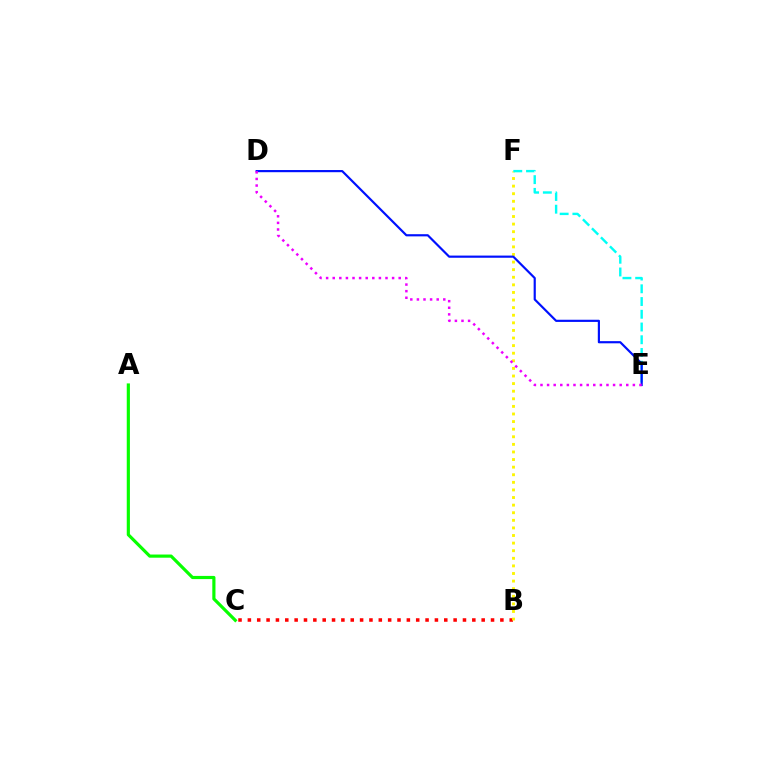{('B', 'C'): [{'color': '#ff0000', 'line_style': 'dotted', 'thickness': 2.54}], ('B', 'F'): [{'color': '#fcf500', 'line_style': 'dotted', 'thickness': 2.06}], ('E', 'F'): [{'color': '#00fff6', 'line_style': 'dashed', 'thickness': 1.73}], ('D', 'E'): [{'color': '#0010ff', 'line_style': 'solid', 'thickness': 1.57}, {'color': '#ee00ff', 'line_style': 'dotted', 'thickness': 1.79}], ('A', 'C'): [{'color': '#08ff00', 'line_style': 'solid', 'thickness': 2.28}]}